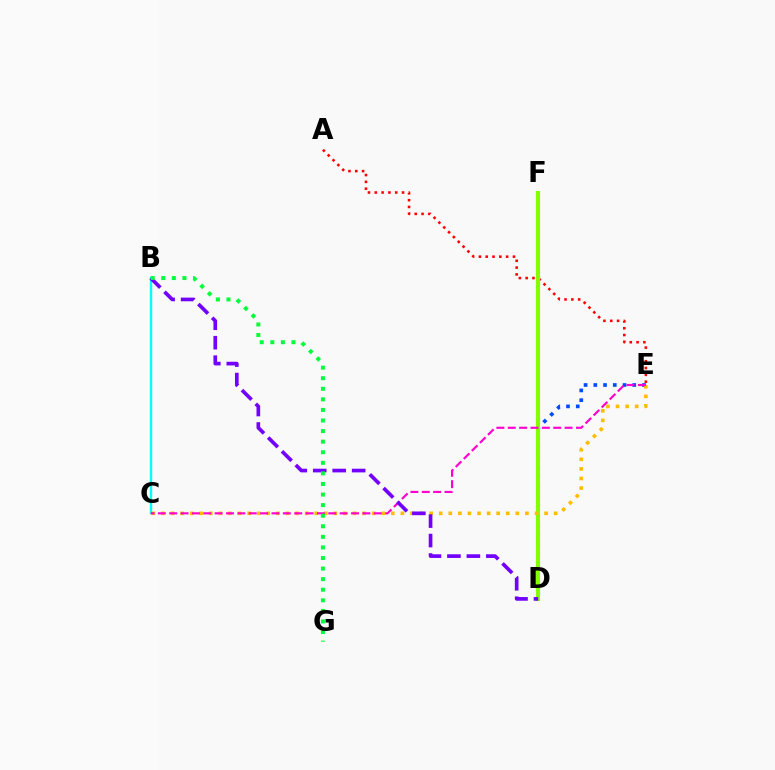{('B', 'C'): [{'color': '#00fff6', 'line_style': 'solid', 'thickness': 1.71}], ('D', 'E'): [{'color': '#004bff', 'line_style': 'dotted', 'thickness': 2.65}], ('A', 'E'): [{'color': '#ff0000', 'line_style': 'dotted', 'thickness': 1.85}], ('D', 'F'): [{'color': '#84ff00', 'line_style': 'solid', 'thickness': 2.98}], ('C', 'E'): [{'color': '#ffbd00', 'line_style': 'dotted', 'thickness': 2.6}, {'color': '#ff00cf', 'line_style': 'dashed', 'thickness': 1.54}], ('B', 'D'): [{'color': '#7200ff', 'line_style': 'dashed', 'thickness': 2.64}], ('B', 'G'): [{'color': '#00ff39', 'line_style': 'dotted', 'thickness': 2.87}]}